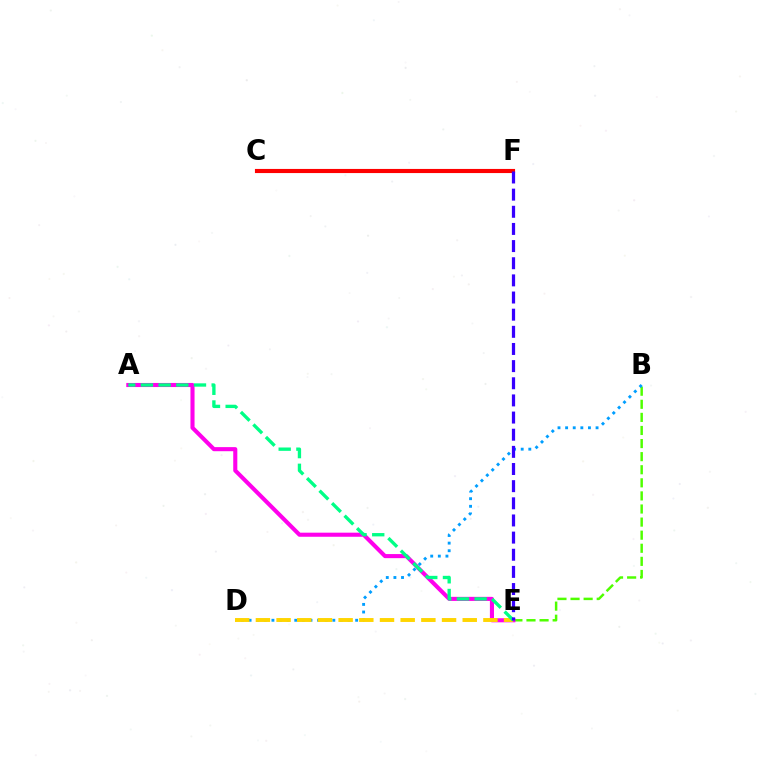{('B', 'E'): [{'color': '#4fff00', 'line_style': 'dashed', 'thickness': 1.78}], ('A', 'E'): [{'color': '#ff00ed', 'line_style': 'solid', 'thickness': 2.94}, {'color': '#00ff86', 'line_style': 'dashed', 'thickness': 2.4}], ('B', 'D'): [{'color': '#009eff', 'line_style': 'dotted', 'thickness': 2.07}], ('C', 'F'): [{'color': '#ff0000', 'line_style': 'solid', 'thickness': 2.97}], ('D', 'E'): [{'color': '#ffd500', 'line_style': 'dashed', 'thickness': 2.81}], ('E', 'F'): [{'color': '#3700ff', 'line_style': 'dashed', 'thickness': 2.33}]}